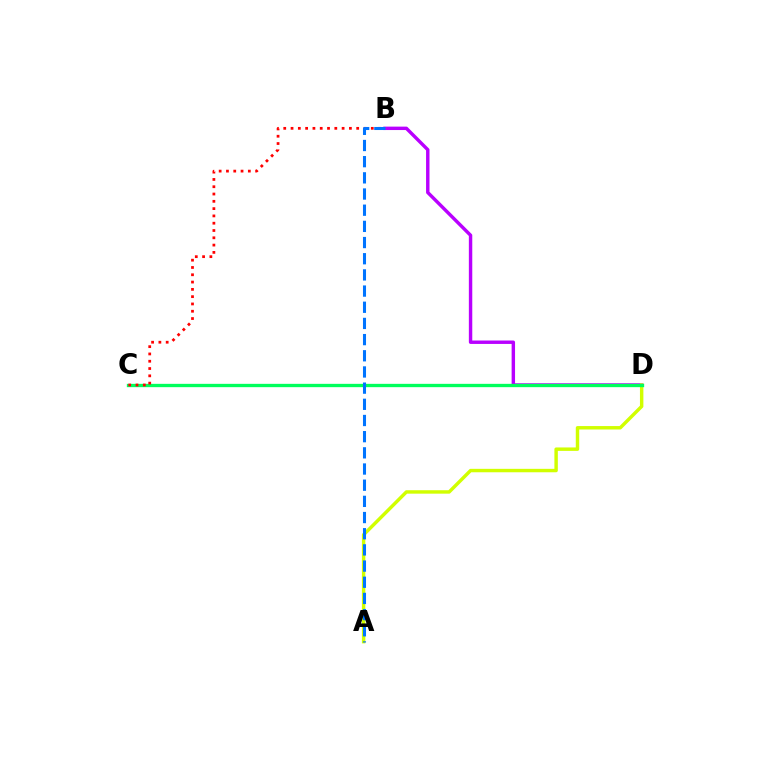{('B', 'D'): [{'color': '#b900ff', 'line_style': 'solid', 'thickness': 2.46}], ('A', 'D'): [{'color': '#d1ff00', 'line_style': 'solid', 'thickness': 2.47}], ('C', 'D'): [{'color': '#00ff5c', 'line_style': 'solid', 'thickness': 2.4}], ('B', 'C'): [{'color': '#ff0000', 'line_style': 'dotted', 'thickness': 1.98}], ('A', 'B'): [{'color': '#0074ff', 'line_style': 'dashed', 'thickness': 2.2}]}